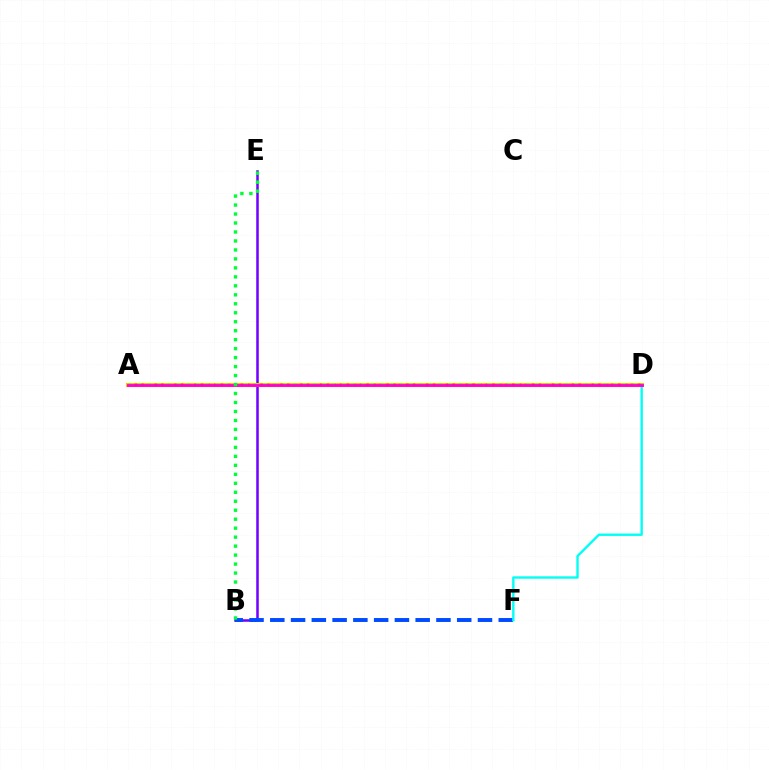{('B', 'E'): [{'color': '#7200ff', 'line_style': 'solid', 'thickness': 1.82}, {'color': '#00ff39', 'line_style': 'dotted', 'thickness': 2.44}], ('B', 'F'): [{'color': '#004bff', 'line_style': 'dashed', 'thickness': 2.82}], ('A', 'D'): [{'color': '#ffbd00', 'line_style': 'solid', 'thickness': 2.95}, {'color': '#ff0000', 'line_style': 'dotted', 'thickness': 1.8}, {'color': '#84ff00', 'line_style': 'dotted', 'thickness': 2.64}, {'color': '#ff00cf', 'line_style': 'solid', 'thickness': 2.02}], ('D', 'F'): [{'color': '#00fff6', 'line_style': 'solid', 'thickness': 1.71}]}